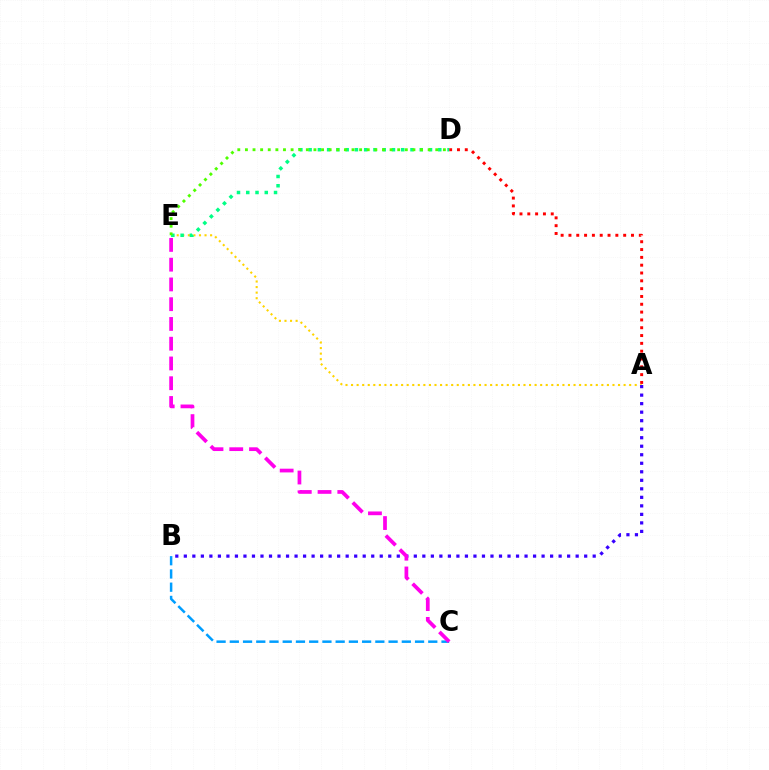{('B', 'C'): [{'color': '#009eff', 'line_style': 'dashed', 'thickness': 1.8}], ('A', 'D'): [{'color': '#ff0000', 'line_style': 'dotted', 'thickness': 2.12}], ('A', 'E'): [{'color': '#ffd500', 'line_style': 'dotted', 'thickness': 1.51}], ('A', 'B'): [{'color': '#3700ff', 'line_style': 'dotted', 'thickness': 2.31}], ('D', 'E'): [{'color': '#00ff86', 'line_style': 'dotted', 'thickness': 2.52}, {'color': '#4fff00', 'line_style': 'dotted', 'thickness': 2.07}], ('C', 'E'): [{'color': '#ff00ed', 'line_style': 'dashed', 'thickness': 2.68}]}